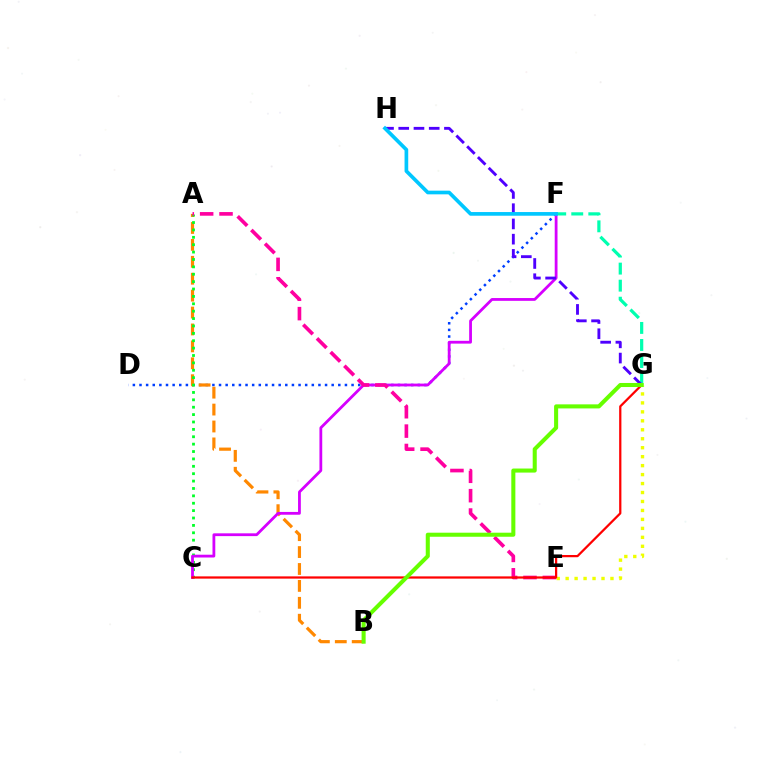{('D', 'F'): [{'color': '#003fff', 'line_style': 'dotted', 'thickness': 1.8}], ('A', 'B'): [{'color': '#ff8800', 'line_style': 'dashed', 'thickness': 2.3}], ('A', 'C'): [{'color': '#00ff27', 'line_style': 'dotted', 'thickness': 2.01}], ('F', 'G'): [{'color': '#00ffaf', 'line_style': 'dashed', 'thickness': 2.32}], ('C', 'F'): [{'color': '#d600ff', 'line_style': 'solid', 'thickness': 2.01}], ('A', 'E'): [{'color': '#ff00a0', 'line_style': 'dashed', 'thickness': 2.63}], ('G', 'H'): [{'color': '#4f00ff', 'line_style': 'dashed', 'thickness': 2.07}], ('F', 'H'): [{'color': '#00c7ff', 'line_style': 'solid', 'thickness': 2.65}], ('E', 'G'): [{'color': '#eeff00', 'line_style': 'dotted', 'thickness': 2.44}], ('C', 'G'): [{'color': '#ff0000', 'line_style': 'solid', 'thickness': 1.61}], ('B', 'G'): [{'color': '#66ff00', 'line_style': 'solid', 'thickness': 2.92}]}